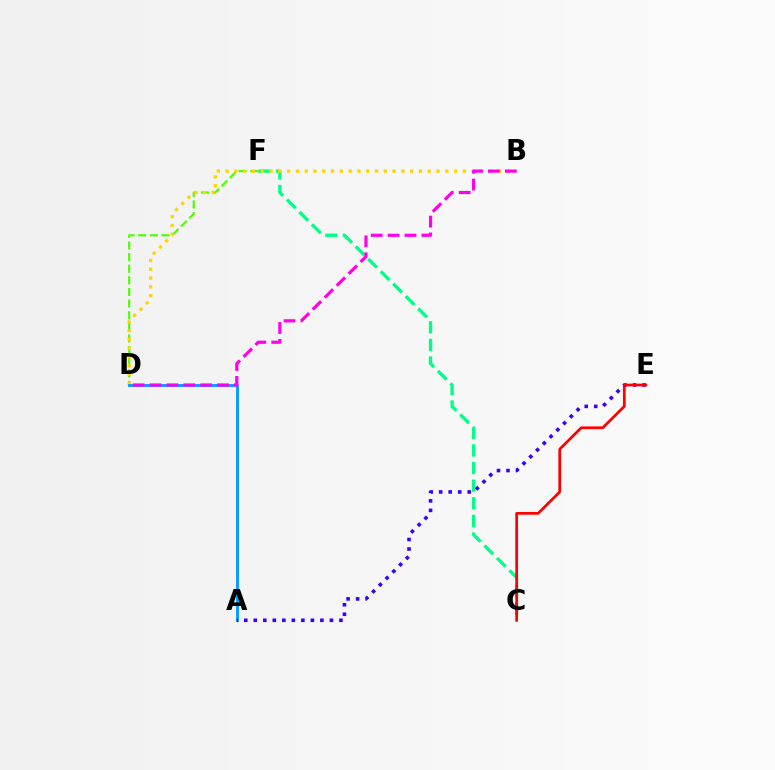{('C', 'F'): [{'color': '#00ff86', 'line_style': 'dashed', 'thickness': 2.4}], ('D', 'F'): [{'color': '#4fff00', 'line_style': 'dashed', 'thickness': 1.58}], ('B', 'D'): [{'color': '#ffd500', 'line_style': 'dotted', 'thickness': 2.39}, {'color': '#ff00ed', 'line_style': 'dashed', 'thickness': 2.29}], ('A', 'D'): [{'color': '#009eff', 'line_style': 'solid', 'thickness': 2.08}], ('A', 'E'): [{'color': '#3700ff', 'line_style': 'dotted', 'thickness': 2.59}], ('C', 'E'): [{'color': '#ff0000', 'line_style': 'solid', 'thickness': 1.97}]}